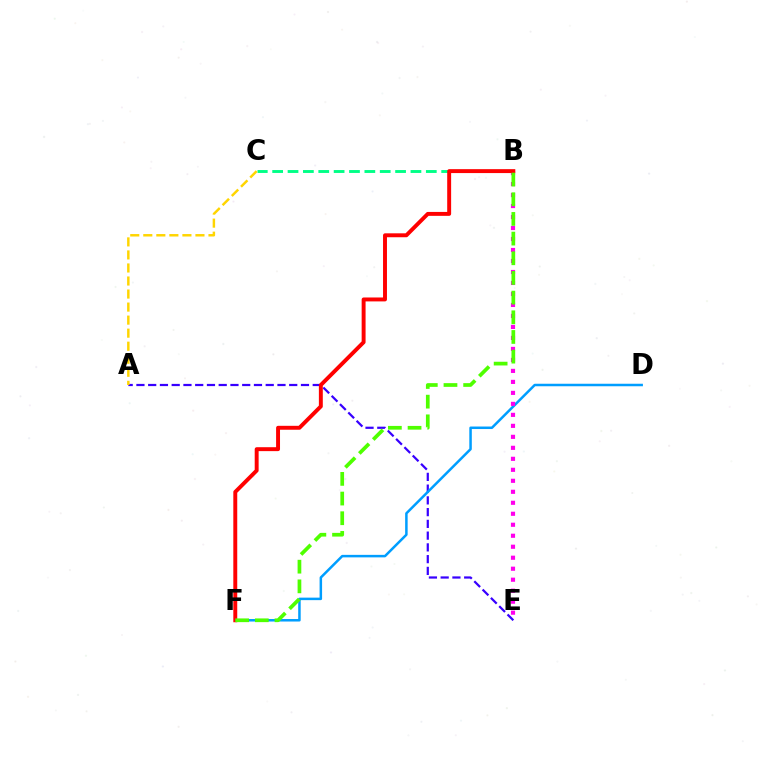{('B', 'C'): [{'color': '#00ff86', 'line_style': 'dashed', 'thickness': 2.09}], ('A', 'E'): [{'color': '#3700ff', 'line_style': 'dashed', 'thickness': 1.6}], ('D', 'F'): [{'color': '#009eff', 'line_style': 'solid', 'thickness': 1.8}], ('B', 'E'): [{'color': '#ff00ed', 'line_style': 'dotted', 'thickness': 2.99}], ('B', 'F'): [{'color': '#ff0000', 'line_style': 'solid', 'thickness': 2.83}, {'color': '#4fff00', 'line_style': 'dashed', 'thickness': 2.67}], ('A', 'C'): [{'color': '#ffd500', 'line_style': 'dashed', 'thickness': 1.77}]}